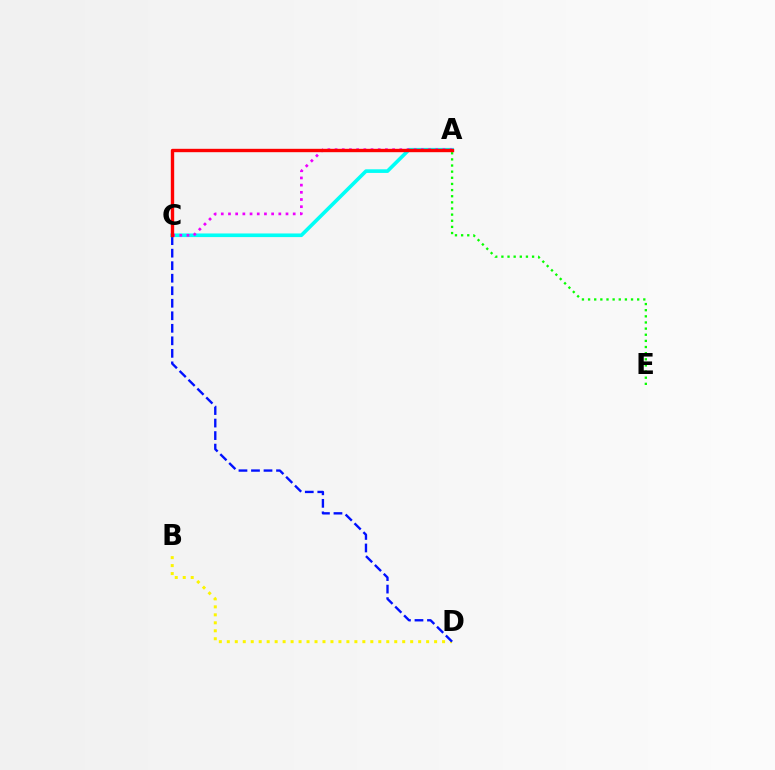{('B', 'D'): [{'color': '#fcf500', 'line_style': 'dotted', 'thickness': 2.17}], ('C', 'D'): [{'color': '#0010ff', 'line_style': 'dashed', 'thickness': 1.7}], ('A', 'C'): [{'color': '#00fff6', 'line_style': 'solid', 'thickness': 2.61}, {'color': '#ee00ff', 'line_style': 'dotted', 'thickness': 1.95}, {'color': '#ff0000', 'line_style': 'solid', 'thickness': 2.43}], ('A', 'E'): [{'color': '#08ff00', 'line_style': 'dotted', 'thickness': 1.67}]}